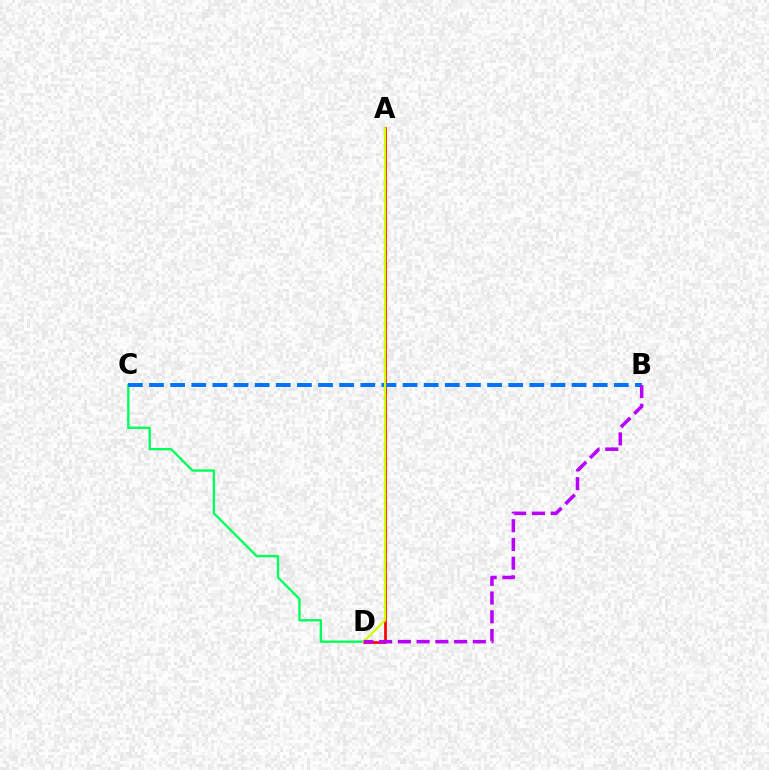{('C', 'D'): [{'color': '#00ff5c', 'line_style': 'solid', 'thickness': 1.69}], ('A', 'D'): [{'color': '#ff0000', 'line_style': 'solid', 'thickness': 1.95}, {'color': '#d1ff00', 'line_style': 'solid', 'thickness': 1.58}], ('B', 'C'): [{'color': '#0074ff', 'line_style': 'dashed', 'thickness': 2.87}], ('B', 'D'): [{'color': '#b900ff', 'line_style': 'dashed', 'thickness': 2.55}]}